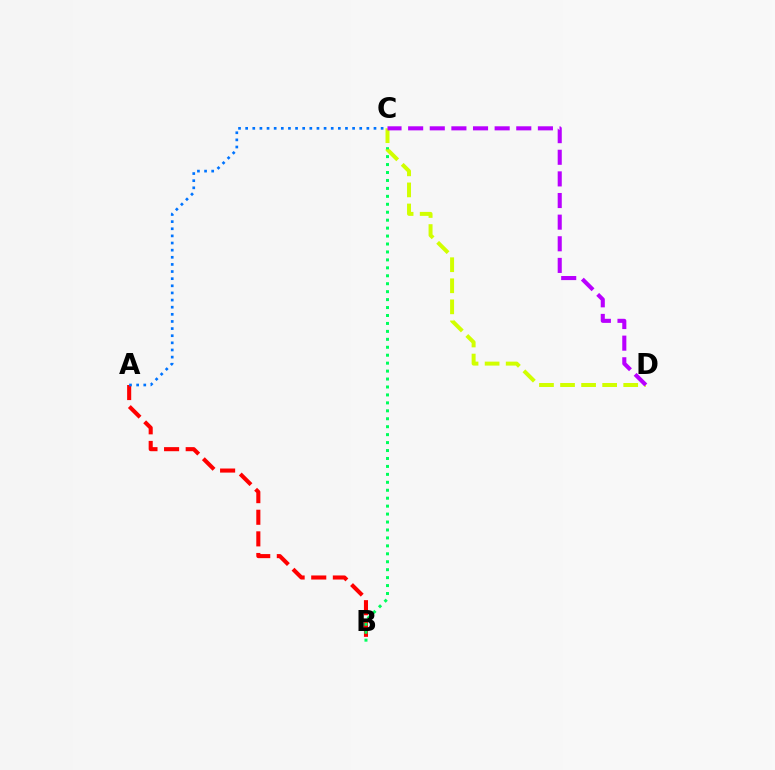{('A', 'B'): [{'color': '#ff0000', 'line_style': 'dashed', 'thickness': 2.94}], ('A', 'C'): [{'color': '#0074ff', 'line_style': 'dotted', 'thickness': 1.94}], ('B', 'C'): [{'color': '#00ff5c', 'line_style': 'dotted', 'thickness': 2.16}], ('C', 'D'): [{'color': '#d1ff00', 'line_style': 'dashed', 'thickness': 2.86}, {'color': '#b900ff', 'line_style': 'dashed', 'thickness': 2.94}]}